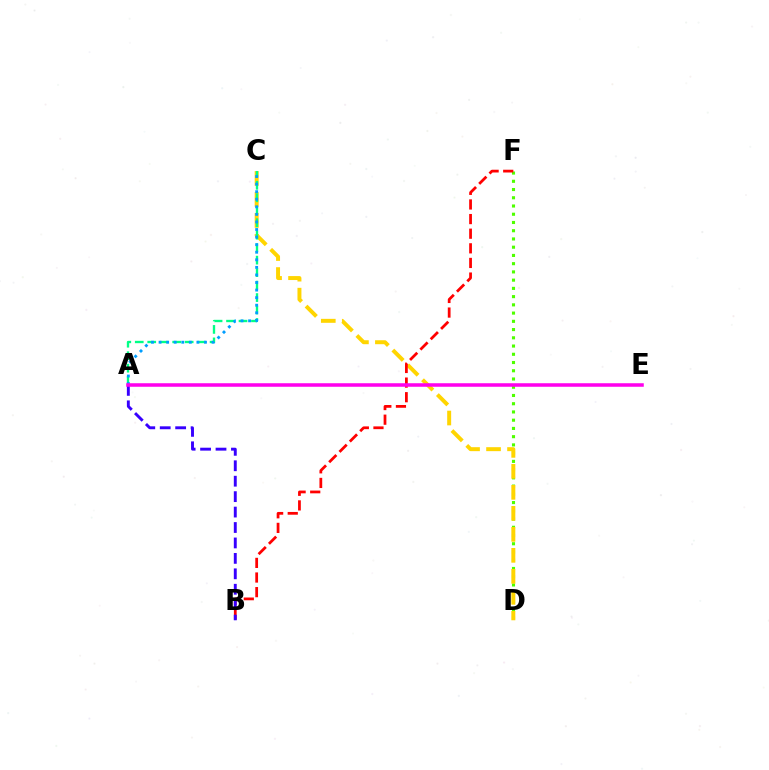{('D', 'F'): [{'color': '#4fff00', 'line_style': 'dotted', 'thickness': 2.24}], ('C', 'D'): [{'color': '#ffd500', 'line_style': 'dashed', 'thickness': 2.85}], ('A', 'C'): [{'color': '#00ff86', 'line_style': 'dashed', 'thickness': 1.69}, {'color': '#009eff', 'line_style': 'dotted', 'thickness': 2.06}], ('B', 'F'): [{'color': '#ff0000', 'line_style': 'dashed', 'thickness': 1.99}], ('A', 'B'): [{'color': '#3700ff', 'line_style': 'dashed', 'thickness': 2.1}], ('A', 'E'): [{'color': '#ff00ed', 'line_style': 'solid', 'thickness': 2.54}]}